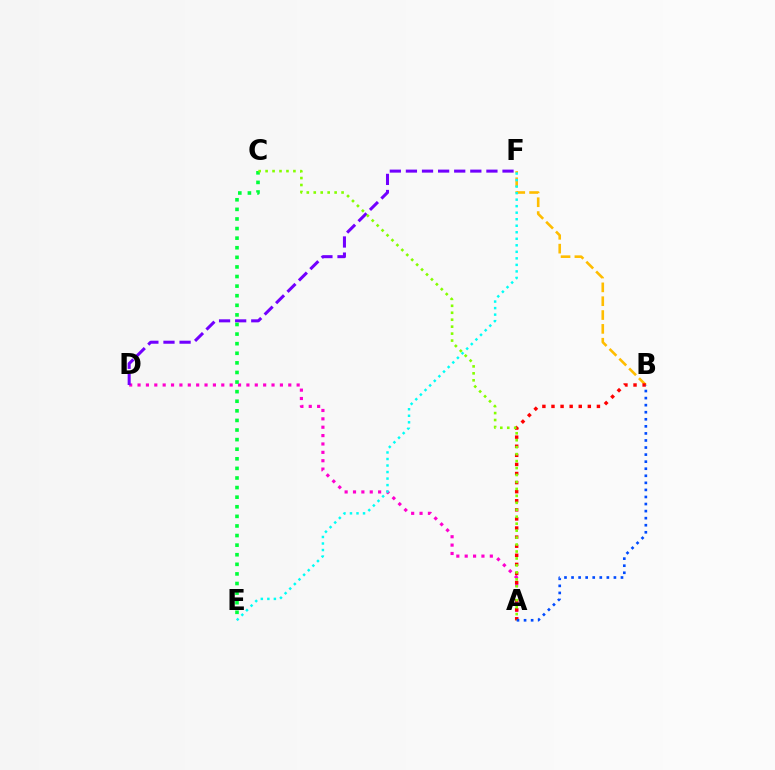{('B', 'F'): [{'color': '#ffbd00', 'line_style': 'dashed', 'thickness': 1.88}], ('A', 'D'): [{'color': '#ff00cf', 'line_style': 'dotted', 'thickness': 2.28}], ('A', 'B'): [{'color': '#ff0000', 'line_style': 'dotted', 'thickness': 2.47}, {'color': '#004bff', 'line_style': 'dotted', 'thickness': 1.92}], ('D', 'F'): [{'color': '#7200ff', 'line_style': 'dashed', 'thickness': 2.19}], ('C', 'E'): [{'color': '#00ff39', 'line_style': 'dotted', 'thickness': 2.61}], ('E', 'F'): [{'color': '#00fff6', 'line_style': 'dotted', 'thickness': 1.77}], ('A', 'C'): [{'color': '#84ff00', 'line_style': 'dotted', 'thickness': 1.89}]}